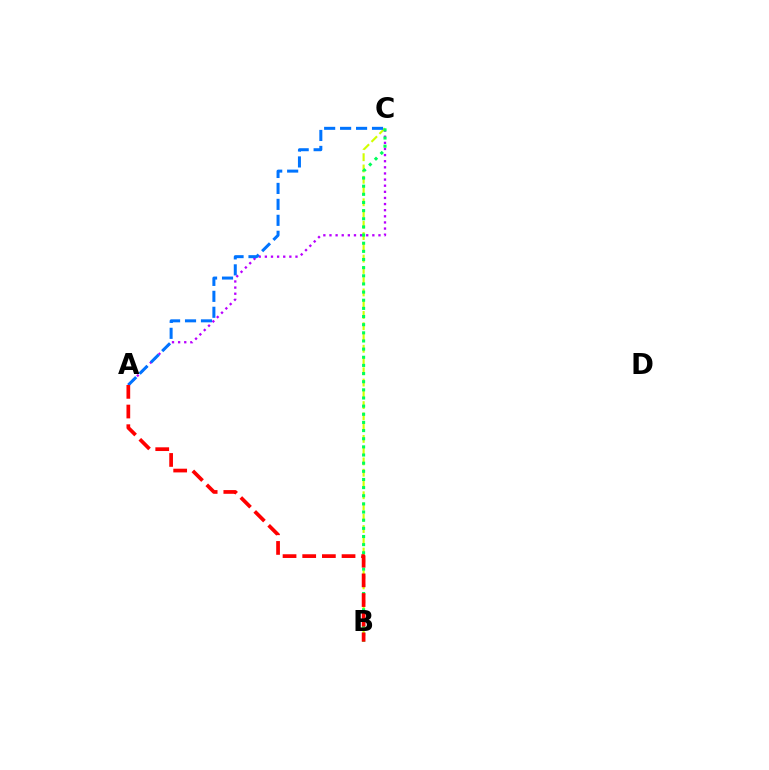{('A', 'C'): [{'color': '#b900ff', 'line_style': 'dotted', 'thickness': 1.66}, {'color': '#0074ff', 'line_style': 'dashed', 'thickness': 2.17}], ('B', 'C'): [{'color': '#d1ff00', 'line_style': 'dashed', 'thickness': 1.53}, {'color': '#00ff5c', 'line_style': 'dotted', 'thickness': 2.21}], ('A', 'B'): [{'color': '#ff0000', 'line_style': 'dashed', 'thickness': 2.67}]}